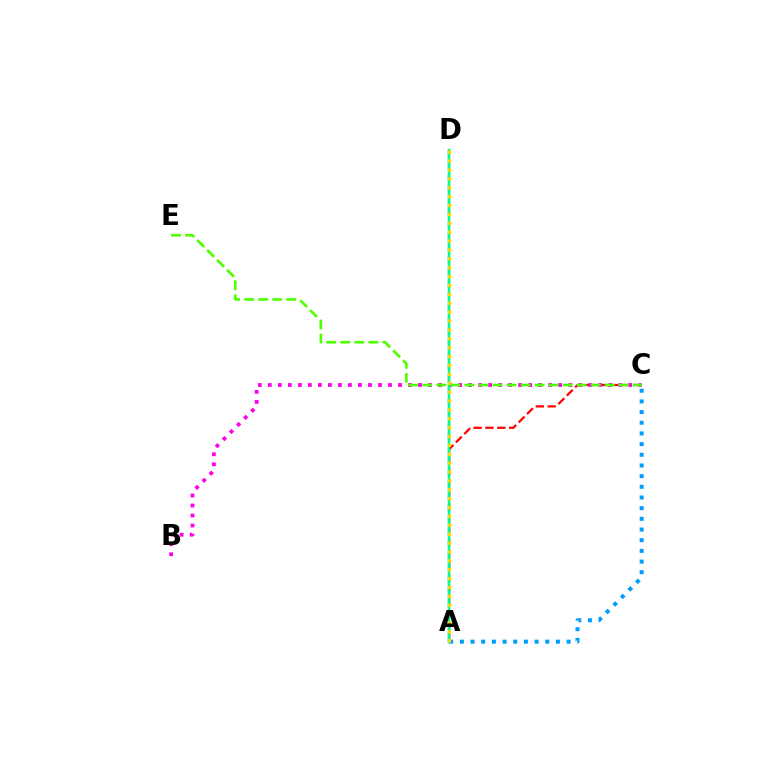{('A', 'C'): [{'color': '#ff0000', 'line_style': 'dashed', 'thickness': 1.61}, {'color': '#009eff', 'line_style': 'dotted', 'thickness': 2.9}], ('B', 'C'): [{'color': '#ff00ed', 'line_style': 'dotted', 'thickness': 2.72}], ('A', 'D'): [{'color': '#3700ff', 'line_style': 'dashed', 'thickness': 1.6}, {'color': '#00ff86', 'line_style': 'solid', 'thickness': 1.79}, {'color': '#ffd500', 'line_style': 'dotted', 'thickness': 2.41}], ('C', 'E'): [{'color': '#4fff00', 'line_style': 'dashed', 'thickness': 1.91}]}